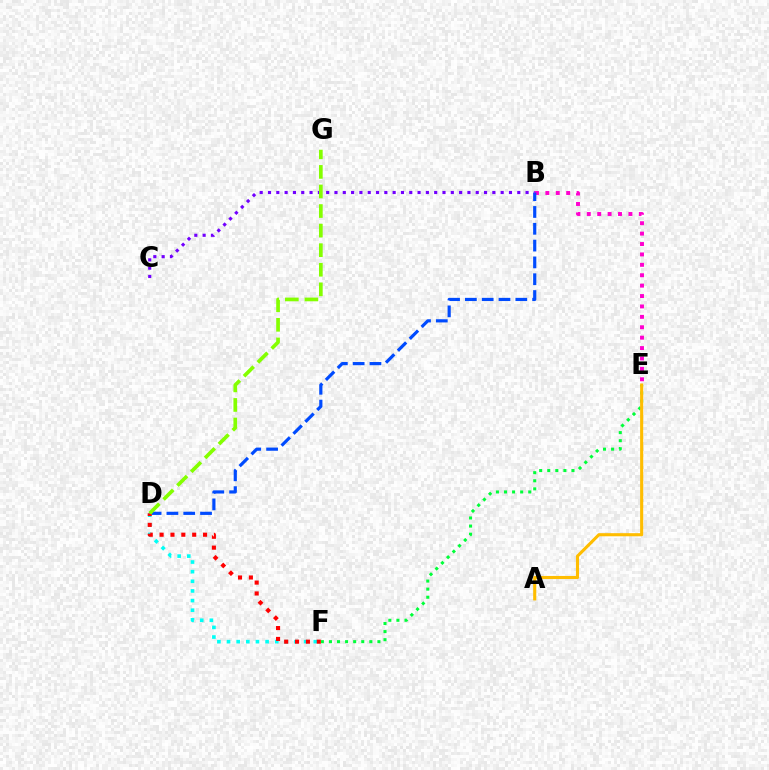{('E', 'F'): [{'color': '#00ff39', 'line_style': 'dotted', 'thickness': 2.19}], ('B', 'E'): [{'color': '#ff00cf', 'line_style': 'dotted', 'thickness': 2.83}], ('B', 'D'): [{'color': '#004bff', 'line_style': 'dashed', 'thickness': 2.28}], ('B', 'C'): [{'color': '#7200ff', 'line_style': 'dotted', 'thickness': 2.26}], ('A', 'E'): [{'color': '#ffbd00', 'line_style': 'solid', 'thickness': 2.23}], ('D', 'F'): [{'color': '#00fff6', 'line_style': 'dotted', 'thickness': 2.62}, {'color': '#ff0000', 'line_style': 'dotted', 'thickness': 2.95}], ('D', 'G'): [{'color': '#84ff00', 'line_style': 'dashed', 'thickness': 2.66}]}